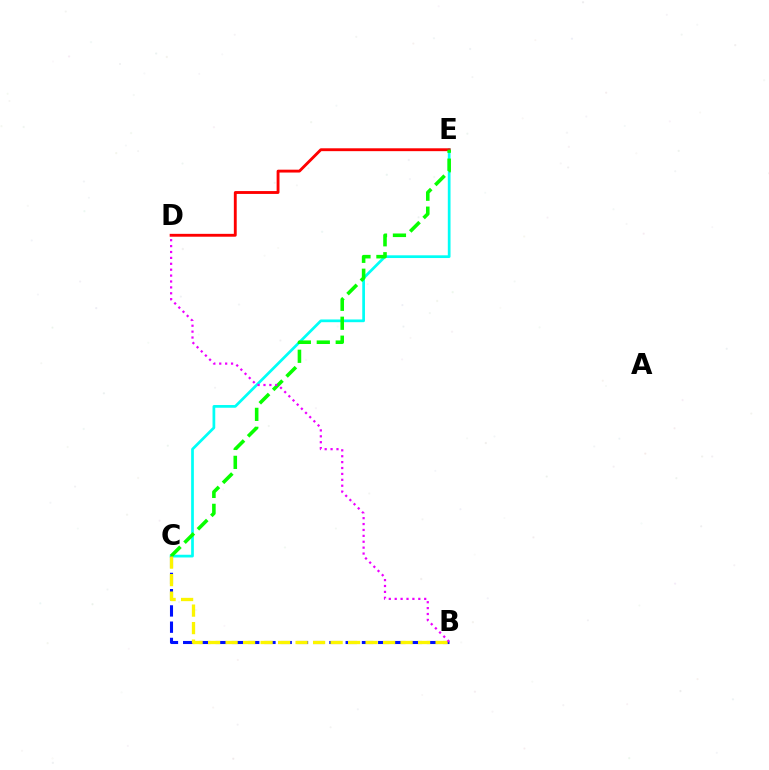{('C', 'E'): [{'color': '#00fff6', 'line_style': 'solid', 'thickness': 1.96}, {'color': '#08ff00', 'line_style': 'dashed', 'thickness': 2.57}], ('B', 'C'): [{'color': '#0010ff', 'line_style': 'dashed', 'thickness': 2.21}, {'color': '#fcf500', 'line_style': 'dashed', 'thickness': 2.38}], ('D', 'E'): [{'color': '#ff0000', 'line_style': 'solid', 'thickness': 2.06}], ('B', 'D'): [{'color': '#ee00ff', 'line_style': 'dotted', 'thickness': 1.6}]}